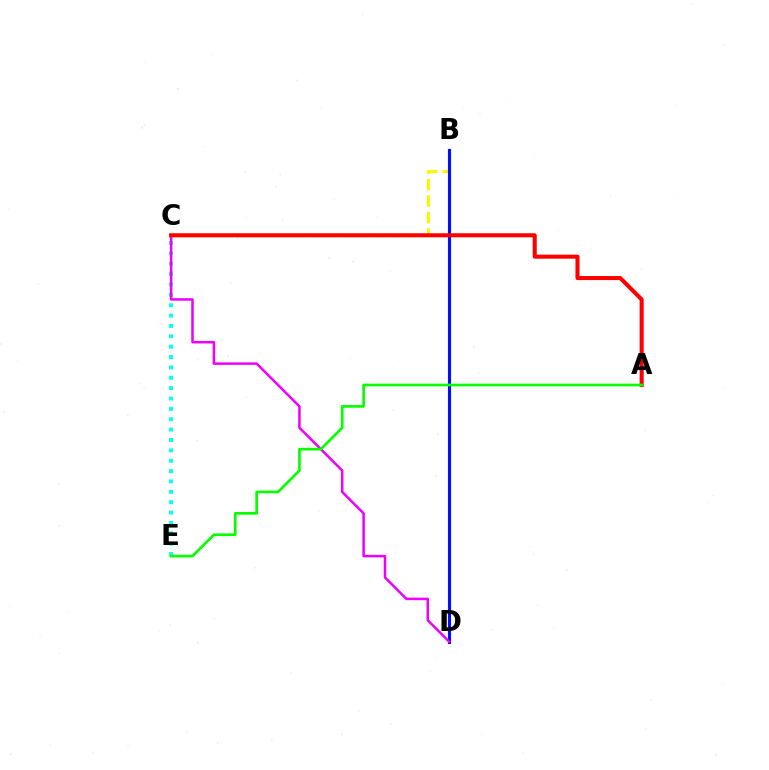{('B', 'C'): [{'color': '#fcf500', 'line_style': 'dashed', 'thickness': 2.24}], ('C', 'E'): [{'color': '#00fff6', 'line_style': 'dotted', 'thickness': 2.82}], ('B', 'D'): [{'color': '#0010ff', 'line_style': 'solid', 'thickness': 2.25}], ('C', 'D'): [{'color': '#ee00ff', 'line_style': 'solid', 'thickness': 1.81}], ('A', 'C'): [{'color': '#ff0000', 'line_style': 'solid', 'thickness': 2.93}], ('A', 'E'): [{'color': '#08ff00', 'line_style': 'solid', 'thickness': 1.93}]}